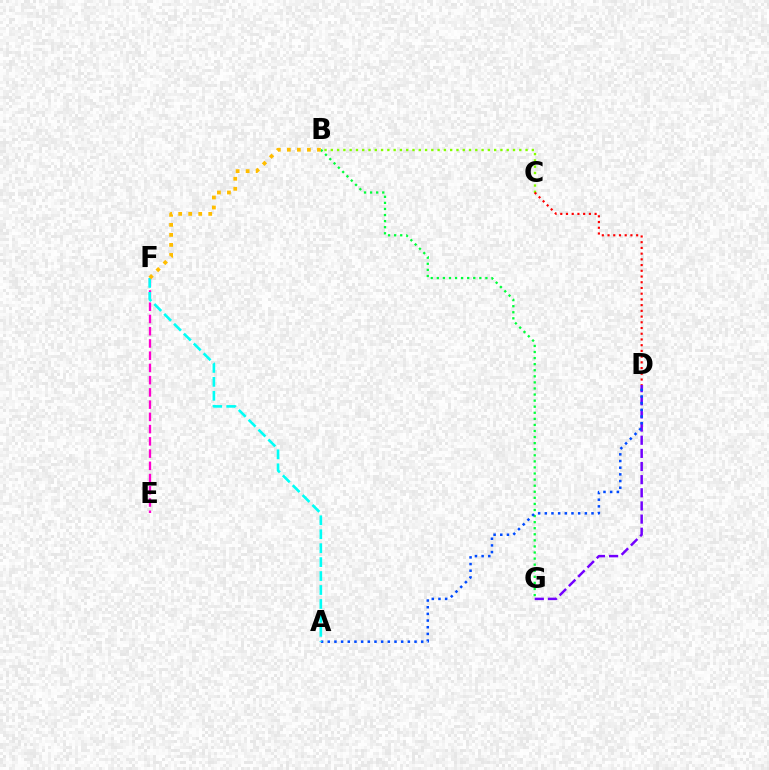{('D', 'G'): [{'color': '#7200ff', 'line_style': 'dashed', 'thickness': 1.79}], ('B', 'G'): [{'color': '#00ff39', 'line_style': 'dotted', 'thickness': 1.65}], ('B', 'C'): [{'color': '#84ff00', 'line_style': 'dotted', 'thickness': 1.71}], ('E', 'F'): [{'color': '#ff00cf', 'line_style': 'dashed', 'thickness': 1.66}], ('C', 'D'): [{'color': '#ff0000', 'line_style': 'dotted', 'thickness': 1.55}], ('A', 'D'): [{'color': '#004bff', 'line_style': 'dotted', 'thickness': 1.81}], ('A', 'F'): [{'color': '#00fff6', 'line_style': 'dashed', 'thickness': 1.89}], ('B', 'F'): [{'color': '#ffbd00', 'line_style': 'dotted', 'thickness': 2.72}]}